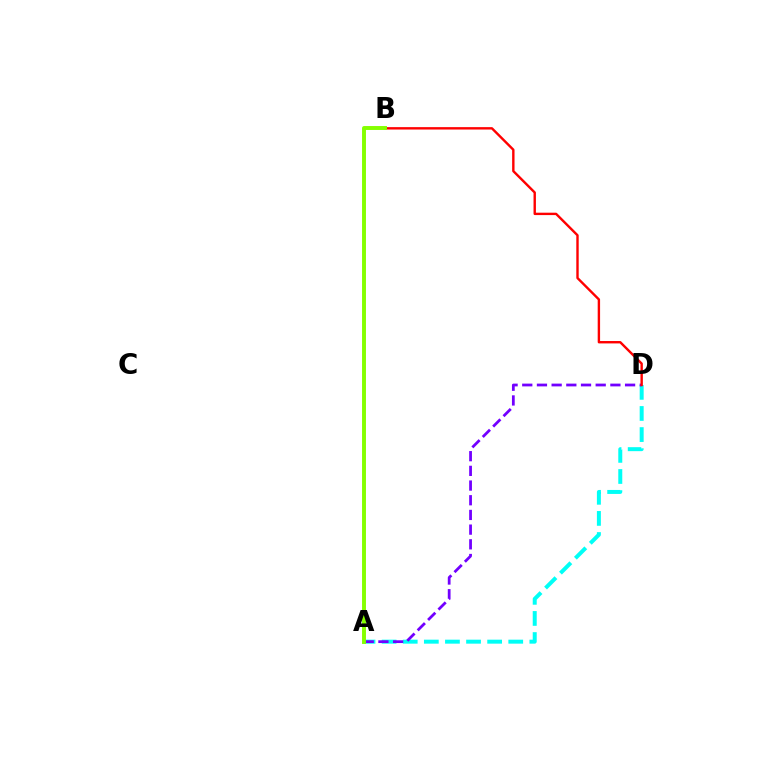{('A', 'D'): [{'color': '#00fff6', 'line_style': 'dashed', 'thickness': 2.87}, {'color': '#7200ff', 'line_style': 'dashed', 'thickness': 2.0}], ('B', 'D'): [{'color': '#ff0000', 'line_style': 'solid', 'thickness': 1.72}], ('A', 'B'): [{'color': '#84ff00', 'line_style': 'solid', 'thickness': 2.82}]}